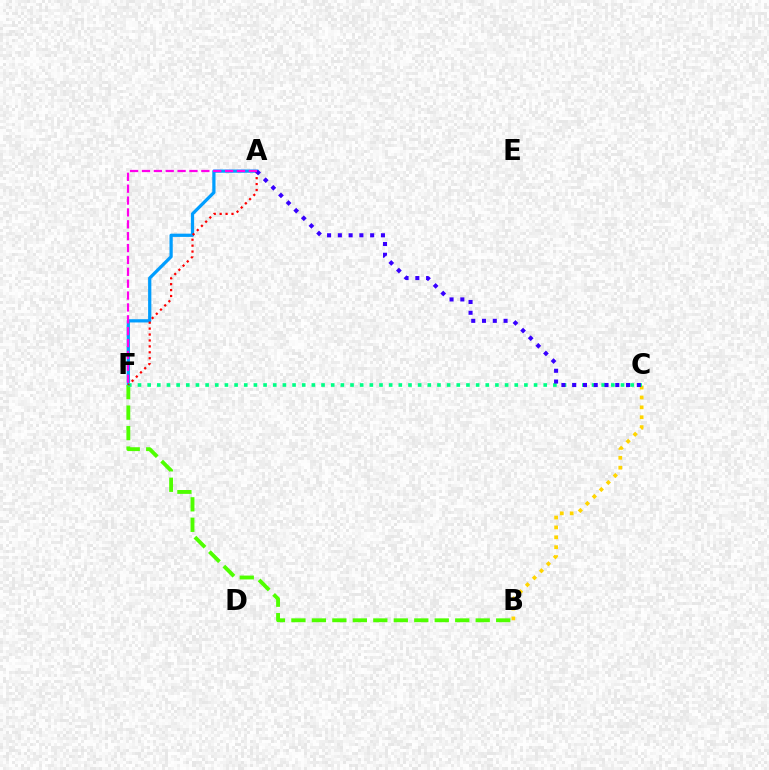{('A', 'F'): [{'color': '#009eff', 'line_style': 'solid', 'thickness': 2.33}, {'color': '#ff0000', 'line_style': 'dotted', 'thickness': 1.61}, {'color': '#ff00ed', 'line_style': 'dashed', 'thickness': 1.61}], ('B', 'C'): [{'color': '#ffd500', 'line_style': 'dotted', 'thickness': 2.69}], ('B', 'F'): [{'color': '#4fff00', 'line_style': 'dashed', 'thickness': 2.78}], ('C', 'F'): [{'color': '#00ff86', 'line_style': 'dotted', 'thickness': 2.62}], ('A', 'C'): [{'color': '#3700ff', 'line_style': 'dotted', 'thickness': 2.93}]}